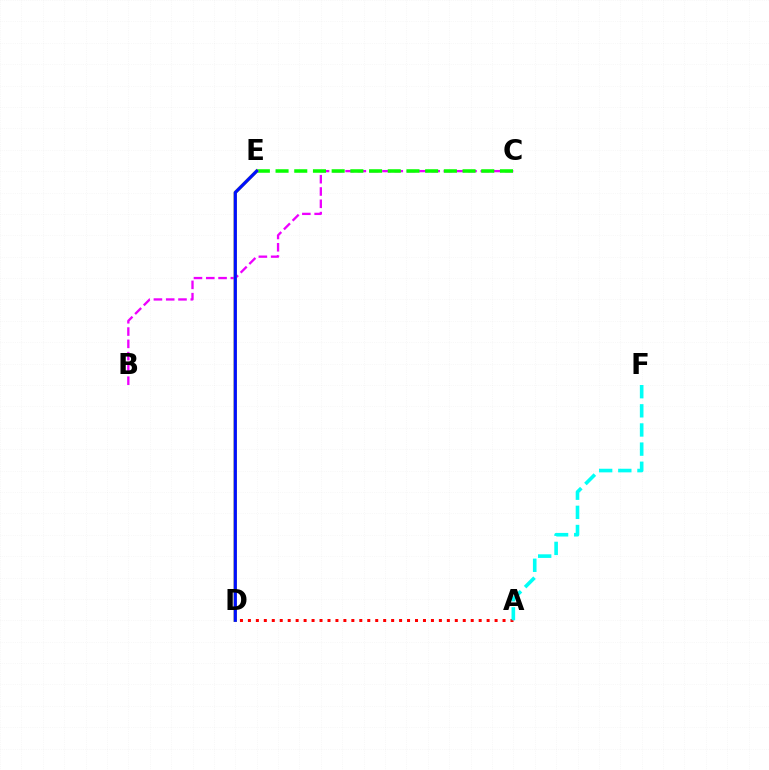{('B', 'C'): [{'color': '#ee00ff', 'line_style': 'dashed', 'thickness': 1.67}], ('C', 'E'): [{'color': '#08ff00', 'line_style': 'dashed', 'thickness': 2.54}], ('A', 'D'): [{'color': '#ff0000', 'line_style': 'dotted', 'thickness': 2.16}], ('D', 'E'): [{'color': '#fcf500', 'line_style': 'solid', 'thickness': 2.42}, {'color': '#0010ff', 'line_style': 'solid', 'thickness': 2.34}], ('A', 'F'): [{'color': '#00fff6', 'line_style': 'dashed', 'thickness': 2.6}]}